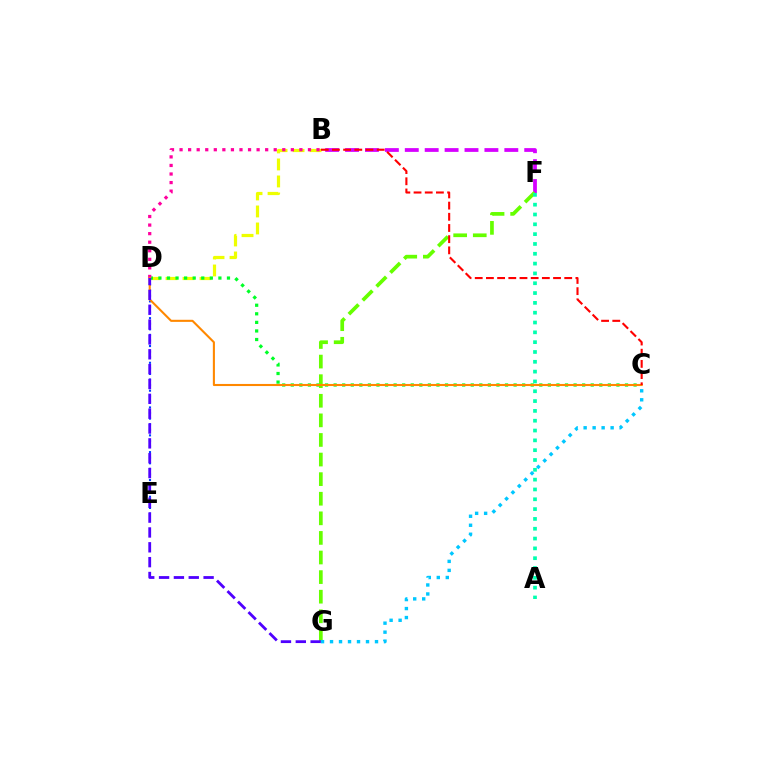{('B', 'D'): [{'color': '#eeff00', 'line_style': 'dashed', 'thickness': 2.31}, {'color': '#ff00a0', 'line_style': 'dotted', 'thickness': 2.33}], ('B', 'F'): [{'color': '#d600ff', 'line_style': 'dashed', 'thickness': 2.7}], ('C', 'D'): [{'color': '#00ff27', 'line_style': 'dotted', 'thickness': 2.33}, {'color': '#ff8800', 'line_style': 'solid', 'thickness': 1.51}], ('F', 'G'): [{'color': '#66ff00', 'line_style': 'dashed', 'thickness': 2.66}], ('C', 'G'): [{'color': '#00c7ff', 'line_style': 'dotted', 'thickness': 2.44}], ('D', 'E'): [{'color': '#003fff', 'line_style': 'dotted', 'thickness': 1.52}], ('A', 'F'): [{'color': '#00ffaf', 'line_style': 'dotted', 'thickness': 2.67}], ('D', 'G'): [{'color': '#4f00ff', 'line_style': 'dashed', 'thickness': 2.02}], ('B', 'C'): [{'color': '#ff0000', 'line_style': 'dashed', 'thickness': 1.52}]}